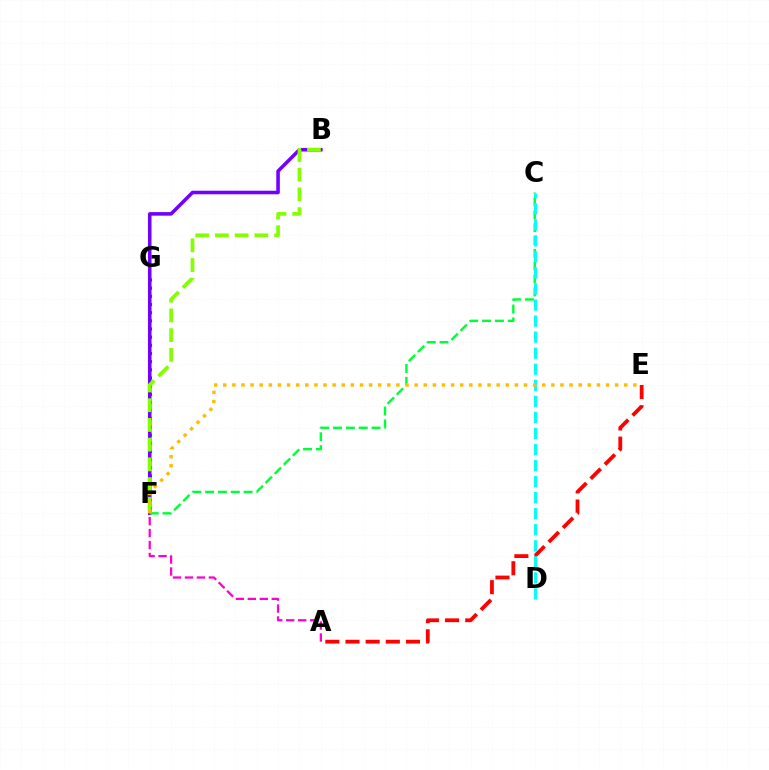{('F', 'G'): [{'color': '#004bff', 'line_style': 'dotted', 'thickness': 2.22}], ('B', 'F'): [{'color': '#7200ff', 'line_style': 'solid', 'thickness': 2.56}, {'color': '#84ff00', 'line_style': 'dashed', 'thickness': 2.68}], ('A', 'E'): [{'color': '#ff0000', 'line_style': 'dashed', 'thickness': 2.74}], ('C', 'F'): [{'color': '#00ff39', 'line_style': 'dashed', 'thickness': 1.75}], ('A', 'F'): [{'color': '#ff00cf', 'line_style': 'dashed', 'thickness': 1.62}], ('C', 'D'): [{'color': '#00fff6', 'line_style': 'dashed', 'thickness': 2.18}], ('E', 'F'): [{'color': '#ffbd00', 'line_style': 'dotted', 'thickness': 2.48}]}